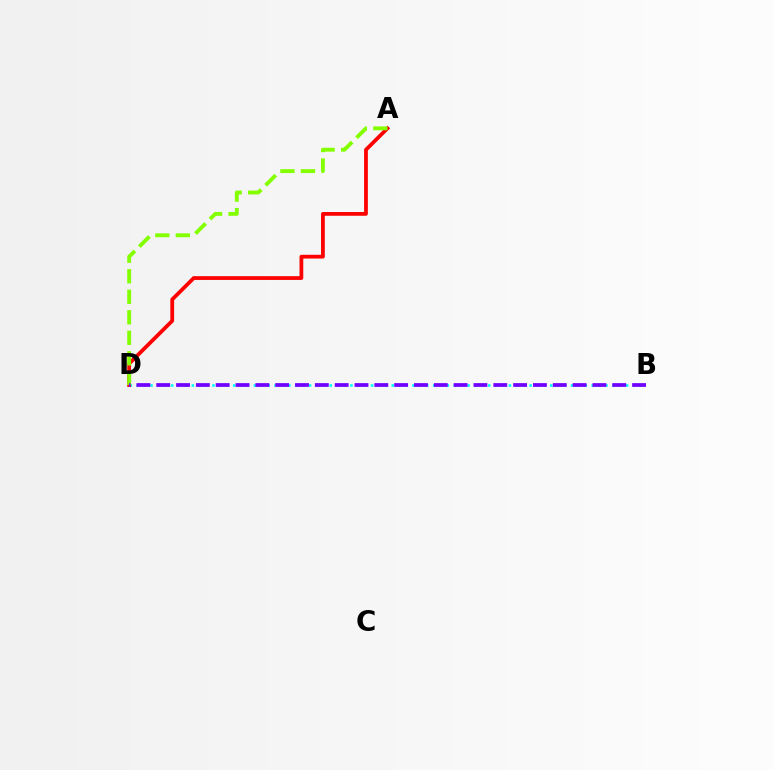{('B', 'D'): [{'color': '#00fff6', 'line_style': 'dotted', 'thickness': 1.87}, {'color': '#7200ff', 'line_style': 'dashed', 'thickness': 2.69}], ('A', 'D'): [{'color': '#ff0000', 'line_style': 'solid', 'thickness': 2.71}, {'color': '#84ff00', 'line_style': 'dashed', 'thickness': 2.79}]}